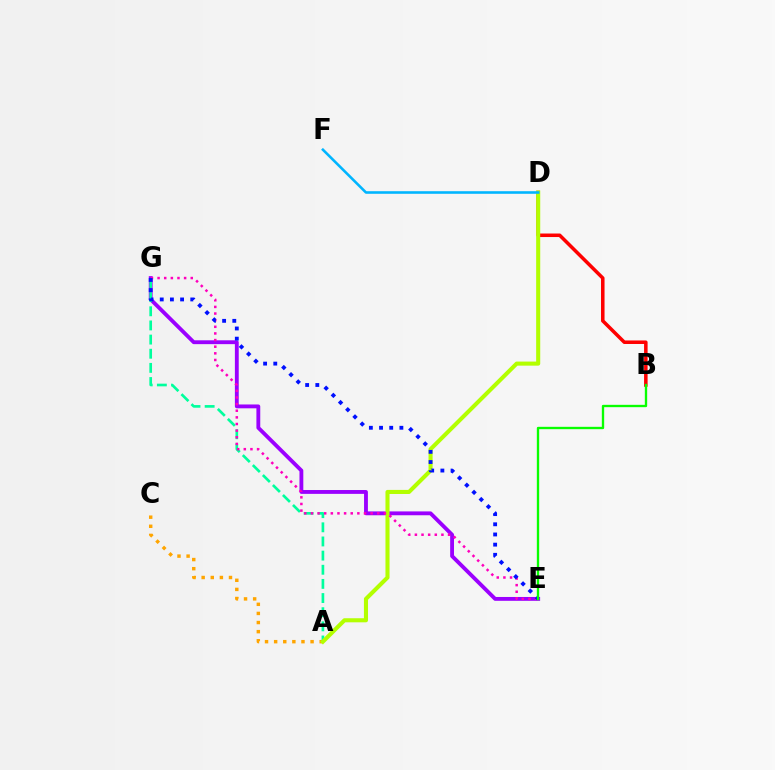{('B', 'D'): [{'color': '#ff0000', 'line_style': 'solid', 'thickness': 2.54}], ('A', 'C'): [{'color': '#ffa500', 'line_style': 'dotted', 'thickness': 2.48}], ('E', 'G'): [{'color': '#9b00ff', 'line_style': 'solid', 'thickness': 2.77}, {'color': '#ff00bd', 'line_style': 'dotted', 'thickness': 1.8}, {'color': '#0010ff', 'line_style': 'dotted', 'thickness': 2.76}], ('A', 'G'): [{'color': '#00ff9d', 'line_style': 'dashed', 'thickness': 1.92}], ('A', 'D'): [{'color': '#b3ff00', 'line_style': 'solid', 'thickness': 2.93}], ('B', 'E'): [{'color': '#08ff00', 'line_style': 'solid', 'thickness': 1.69}], ('D', 'F'): [{'color': '#00b5ff', 'line_style': 'solid', 'thickness': 1.86}]}